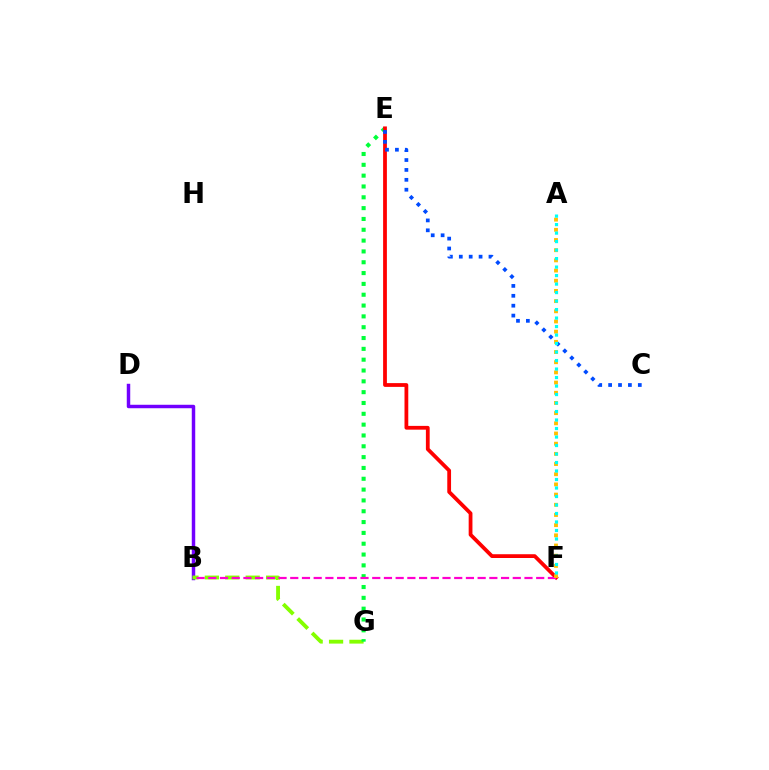{('B', 'D'): [{'color': '#7200ff', 'line_style': 'solid', 'thickness': 2.49}], ('B', 'G'): [{'color': '#84ff00', 'line_style': 'dashed', 'thickness': 2.77}], ('E', 'G'): [{'color': '#00ff39', 'line_style': 'dotted', 'thickness': 2.94}], ('E', 'F'): [{'color': '#ff0000', 'line_style': 'solid', 'thickness': 2.72}], ('C', 'E'): [{'color': '#004bff', 'line_style': 'dotted', 'thickness': 2.69}], ('B', 'F'): [{'color': '#ff00cf', 'line_style': 'dashed', 'thickness': 1.59}], ('A', 'F'): [{'color': '#ffbd00', 'line_style': 'dotted', 'thickness': 2.77}, {'color': '#00fff6', 'line_style': 'dotted', 'thickness': 2.31}]}